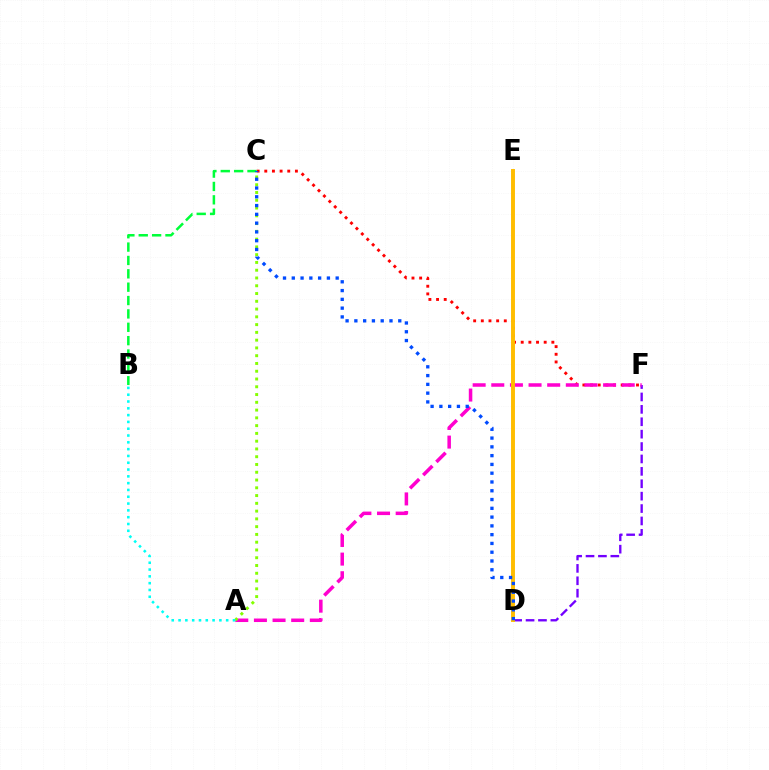{('D', 'F'): [{'color': '#7200ff', 'line_style': 'dashed', 'thickness': 1.68}], ('C', 'F'): [{'color': '#ff0000', 'line_style': 'dotted', 'thickness': 2.08}], ('A', 'F'): [{'color': '#ff00cf', 'line_style': 'dashed', 'thickness': 2.53}], ('A', 'C'): [{'color': '#84ff00', 'line_style': 'dotted', 'thickness': 2.11}], ('D', 'E'): [{'color': '#ffbd00', 'line_style': 'solid', 'thickness': 2.83}], ('A', 'B'): [{'color': '#00fff6', 'line_style': 'dotted', 'thickness': 1.85}], ('B', 'C'): [{'color': '#00ff39', 'line_style': 'dashed', 'thickness': 1.82}], ('C', 'D'): [{'color': '#004bff', 'line_style': 'dotted', 'thickness': 2.39}]}